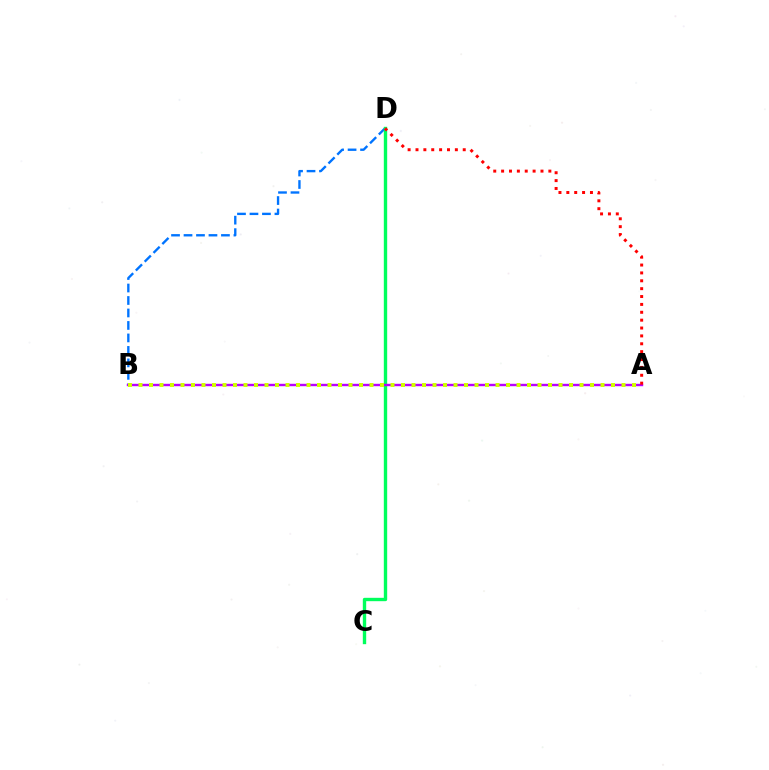{('B', 'D'): [{'color': '#0074ff', 'line_style': 'dashed', 'thickness': 1.7}], ('C', 'D'): [{'color': '#00ff5c', 'line_style': 'solid', 'thickness': 2.42}], ('A', 'B'): [{'color': '#b900ff', 'line_style': 'solid', 'thickness': 1.73}, {'color': '#d1ff00', 'line_style': 'dotted', 'thickness': 2.85}], ('A', 'D'): [{'color': '#ff0000', 'line_style': 'dotted', 'thickness': 2.14}]}